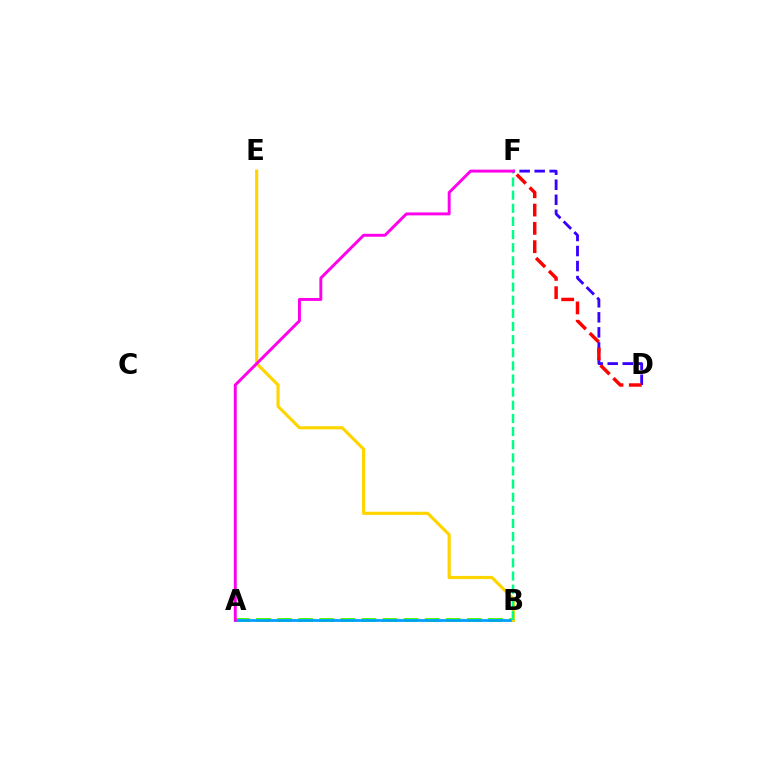{('A', 'B'): [{'color': '#4fff00', 'line_style': 'dashed', 'thickness': 2.86}, {'color': '#009eff', 'line_style': 'solid', 'thickness': 1.97}], ('B', 'E'): [{'color': '#ffd500', 'line_style': 'solid', 'thickness': 2.27}], ('B', 'F'): [{'color': '#00ff86', 'line_style': 'dashed', 'thickness': 1.78}], ('D', 'F'): [{'color': '#3700ff', 'line_style': 'dashed', 'thickness': 2.04}, {'color': '#ff0000', 'line_style': 'dashed', 'thickness': 2.49}], ('A', 'F'): [{'color': '#ff00ed', 'line_style': 'solid', 'thickness': 2.11}]}